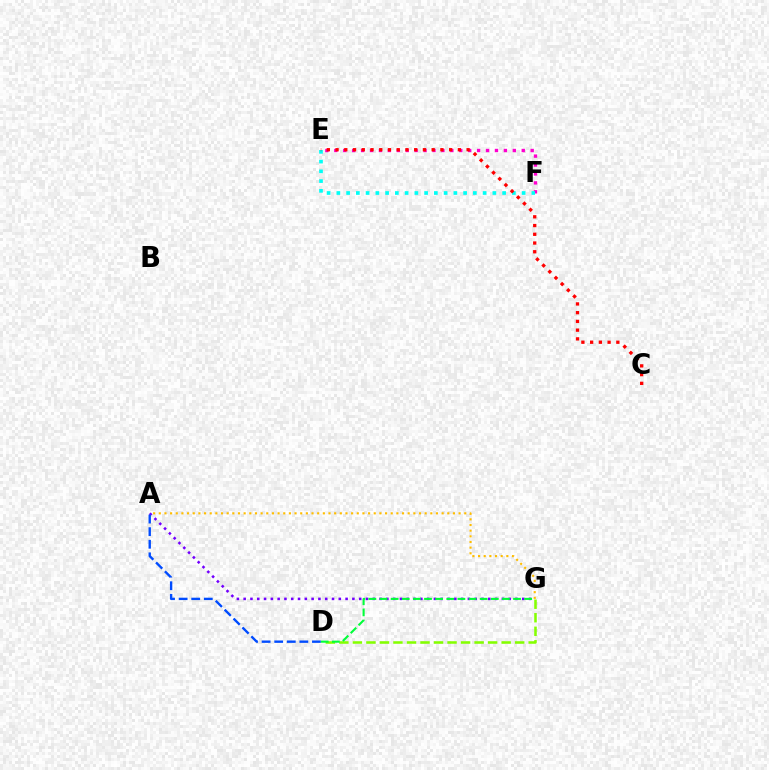{('A', 'G'): [{'color': '#ffbd00', 'line_style': 'dotted', 'thickness': 1.54}, {'color': '#7200ff', 'line_style': 'dotted', 'thickness': 1.85}], ('E', 'F'): [{'color': '#ff00cf', 'line_style': 'dotted', 'thickness': 2.43}, {'color': '#00fff6', 'line_style': 'dotted', 'thickness': 2.65}], ('C', 'E'): [{'color': '#ff0000', 'line_style': 'dotted', 'thickness': 2.37}], ('D', 'G'): [{'color': '#84ff00', 'line_style': 'dashed', 'thickness': 1.84}, {'color': '#00ff39', 'line_style': 'dashed', 'thickness': 1.51}], ('A', 'D'): [{'color': '#004bff', 'line_style': 'dashed', 'thickness': 1.71}]}